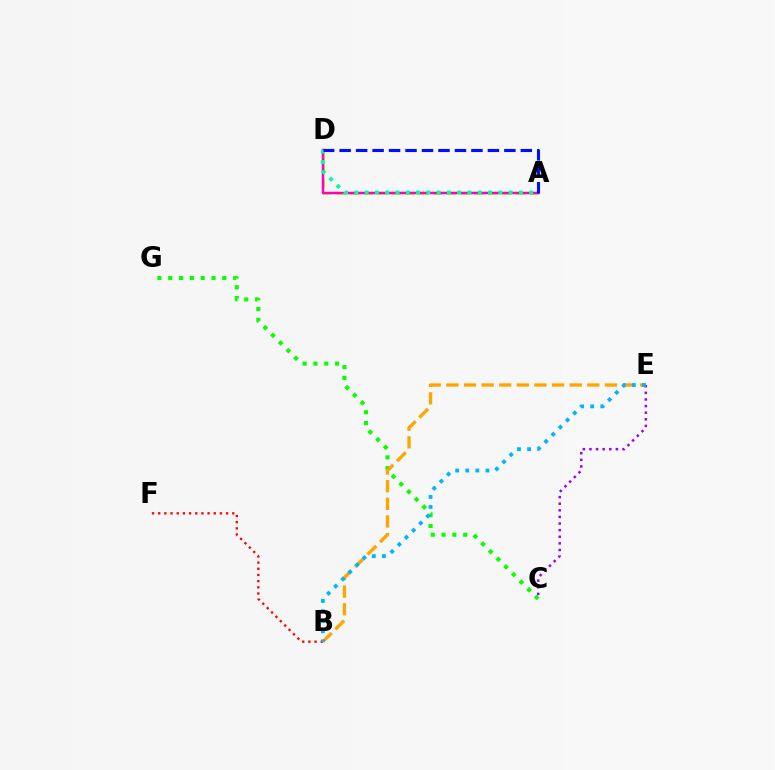{('A', 'D'): [{'color': '#b3ff00', 'line_style': 'dashed', 'thickness': 1.88}, {'color': '#ff00bd', 'line_style': 'solid', 'thickness': 1.79}, {'color': '#00ff9d', 'line_style': 'dotted', 'thickness': 2.79}, {'color': '#0010ff', 'line_style': 'dashed', 'thickness': 2.24}], ('C', 'G'): [{'color': '#08ff00', 'line_style': 'dotted', 'thickness': 2.94}], ('B', 'F'): [{'color': '#ff0000', 'line_style': 'dotted', 'thickness': 1.68}], ('B', 'E'): [{'color': '#ffa500', 'line_style': 'dashed', 'thickness': 2.39}, {'color': '#00b5ff', 'line_style': 'dotted', 'thickness': 2.74}], ('C', 'E'): [{'color': '#9b00ff', 'line_style': 'dotted', 'thickness': 1.8}]}